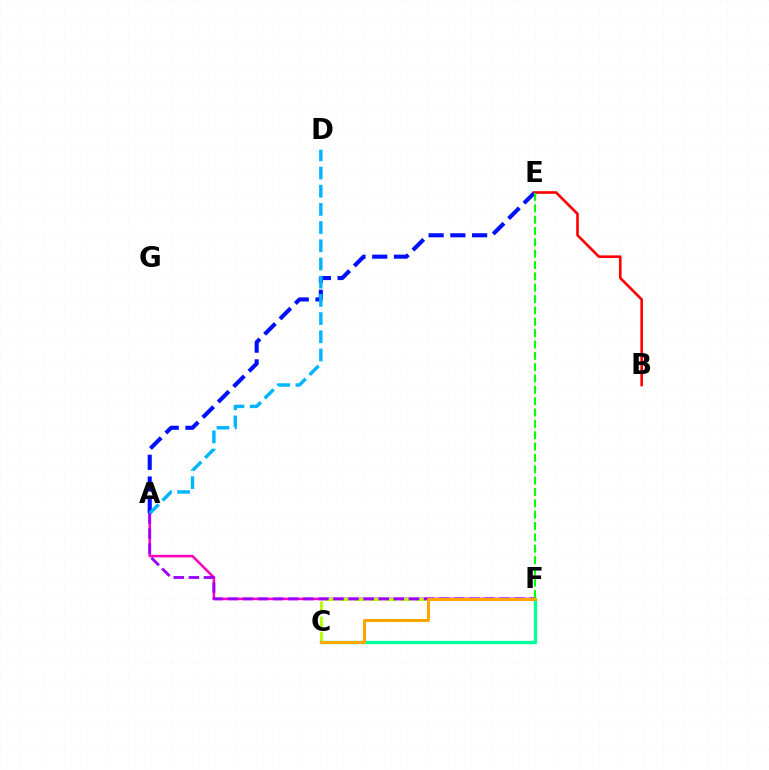{('A', 'F'): [{'color': '#ff00bd', 'line_style': 'solid', 'thickness': 1.82}, {'color': '#9b00ff', 'line_style': 'dashed', 'thickness': 2.05}], ('A', 'E'): [{'color': '#0010ff', 'line_style': 'dashed', 'thickness': 2.95}], ('A', 'D'): [{'color': '#00b5ff', 'line_style': 'dashed', 'thickness': 2.47}], ('C', 'F'): [{'color': '#b3ff00', 'line_style': 'dashed', 'thickness': 2.07}, {'color': '#00ff9d', 'line_style': 'solid', 'thickness': 2.4}, {'color': '#ffa500', 'line_style': 'solid', 'thickness': 2.17}], ('B', 'E'): [{'color': '#ff0000', 'line_style': 'solid', 'thickness': 1.89}], ('E', 'F'): [{'color': '#08ff00', 'line_style': 'dashed', 'thickness': 1.54}]}